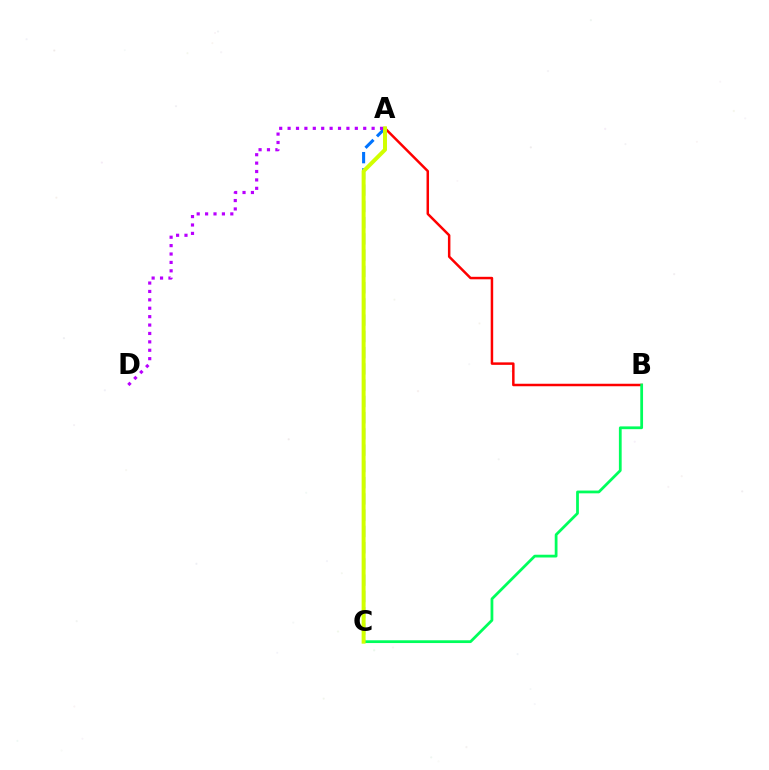{('A', 'B'): [{'color': '#ff0000', 'line_style': 'solid', 'thickness': 1.79}], ('A', 'C'): [{'color': '#0074ff', 'line_style': 'dashed', 'thickness': 2.21}, {'color': '#d1ff00', 'line_style': 'solid', 'thickness': 2.86}], ('B', 'C'): [{'color': '#00ff5c', 'line_style': 'solid', 'thickness': 1.99}], ('A', 'D'): [{'color': '#b900ff', 'line_style': 'dotted', 'thickness': 2.28}]}